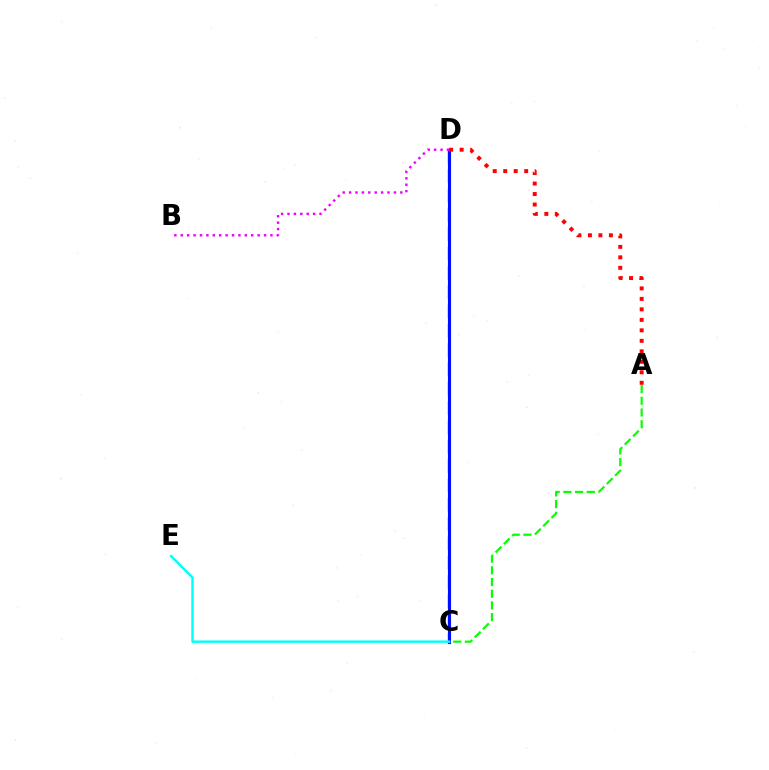{('C', 'D'): [{'color': '#fcf500', 'line_style': 'dashed', 'thickness': 2.63}, {'color': '#0010ff', 'line_style': 'solid', 'thickness': 2.23}], ('A', 'D'): [{'color': '#ff0000', 'line_style': 'dotted', 'thickness': 2.85}], ('A', 'C'): [{'color': '#08ff00', 'line_style': 'dashed', 'thickness': 1.59}], ('C', 'E'): [{'color': '#00fff6', 'line_style': 'solid', 'thickness': 1.74}], ('B', 'D'): [{'color': '#ee00ff', 'line_style': 'dotted', 'thickness': 1.74}]}